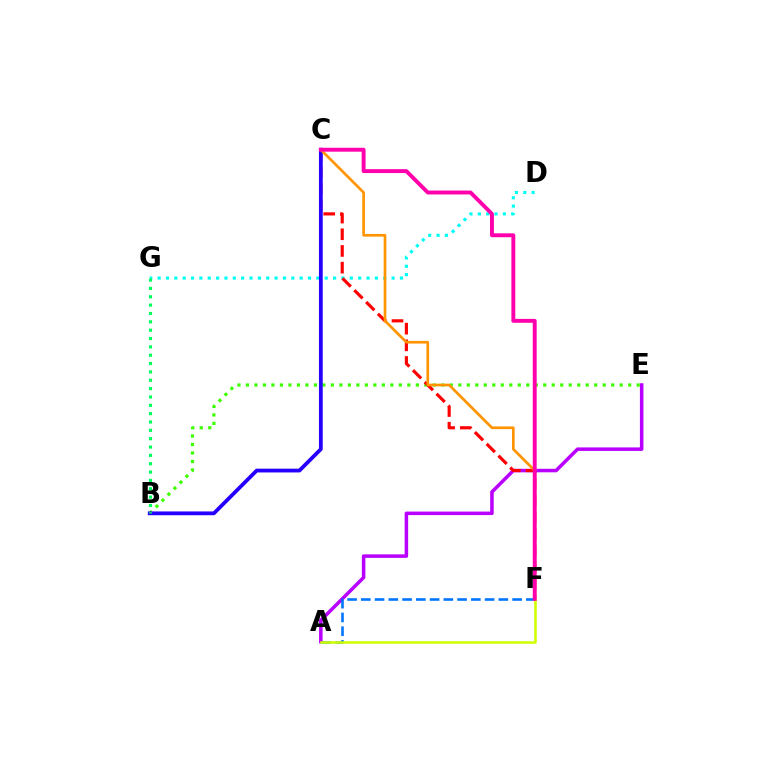{('A', 'E'): [{'color': '#b900ff', 'line_style': 'solid', 'thickness': 2.54}], ('B', 'E'): [{'color': '#3dff00', 'line_style': 'dotted', 'thickness': 2.31}], ('D', 'G'): [{'color': '#00fff6', 'line_style': 'dotted', 'thickness': 2.27}], ('C', 'F'): [{'color': '#ff0000', 'line_style': 'dashed', 'thickness': 2.27}, {'color': '#ff9400', 'line_style': 'solid', 'thickness': 1.92}, {'color': '#ff00ac', 'line_style': 'solid', 'thickness': 2.81}], ('B', 'C'): [{'color': '#2500ff', 'line_style': 'solid', 'thickness': 2.72}], ('A', 'F'): [{'color': '#0074ff', 'line_style': 'dashed', 'thickness': 1.87}, {'color': '#d1ff00', 'line_style': 'solid', 'thickness': 1.85}], ('B', 'G'): [{'color': '#00ff5c', 'line_style': 'dotted', 'thickness': 2.27}]}